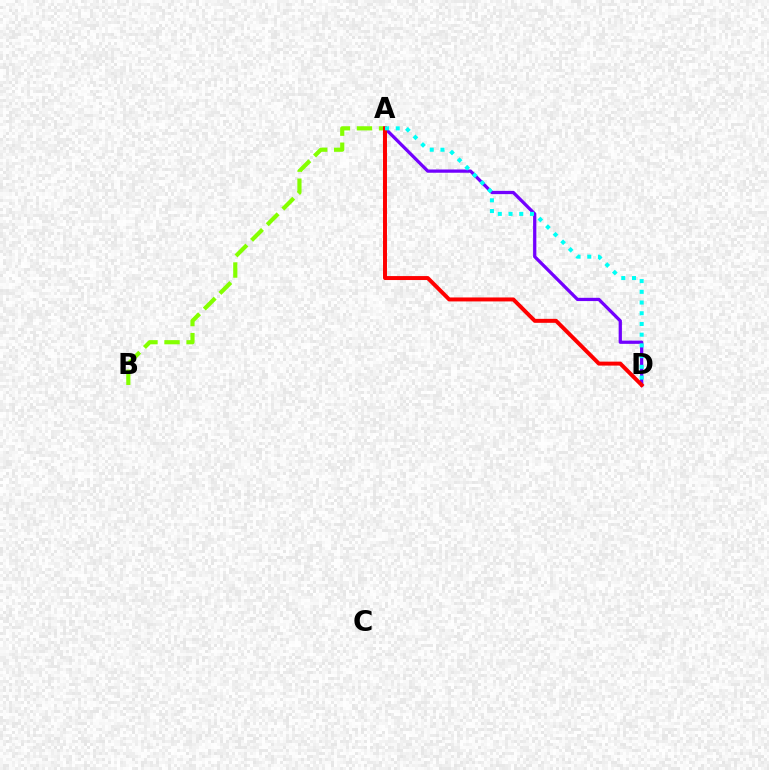{('A', 'B'): [{'color': '#84ff00', 'line_style': 'dashed', 'thickness': 3.0}], ('A', 'D'): [{'color': '#7200ff', 'line_style': 'solid', 'thickness': 2.34}, {'color': '#ff0000', 'line_style': 'solid', 'thickness': 2.86}, {'color': '#00fff6', 'line_style': 'dotted', 'thickness': 2.91}]}